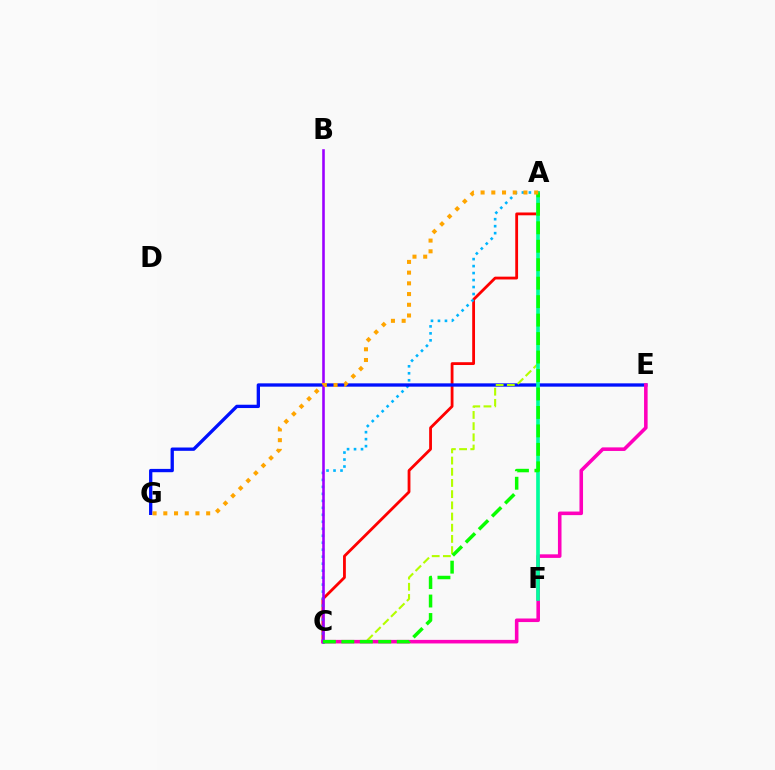{('A', 'C'): [{'color': '#ff0000', 'line_style': 'solid', 'thickness': 2.02}, {'color': '#00b5ff', 'line_style': 'dotted', 'thickness': 1.9}, {'color': '#b3ff00', 'line_style': 'dashed', 'thickness': 1.52}, {'color': '#08ff00', 'line_style': 'dashed', 'thickness': 2.51}], ('E', 'G'): [{'color': '#0010ff', 'line_style': 'solid', 'thickness': 2.39}], ('C', 'E'): [{'color': '#ff00bd', 'line_style': 'solid', 'thickness': 2.57}], ('A', 'F'): [{'color': '#00ff9d', 'line_style': 'solid', 'thickness': 2.64}], ('B', 'C'): [{'color': '#9b00ff', 'line_style': 'solid', 'thickness': 1.87}], ('A', 'G'): [{'color': '#ffa500', 'line_style': 'dotted', 'thickness': 2.91}]}